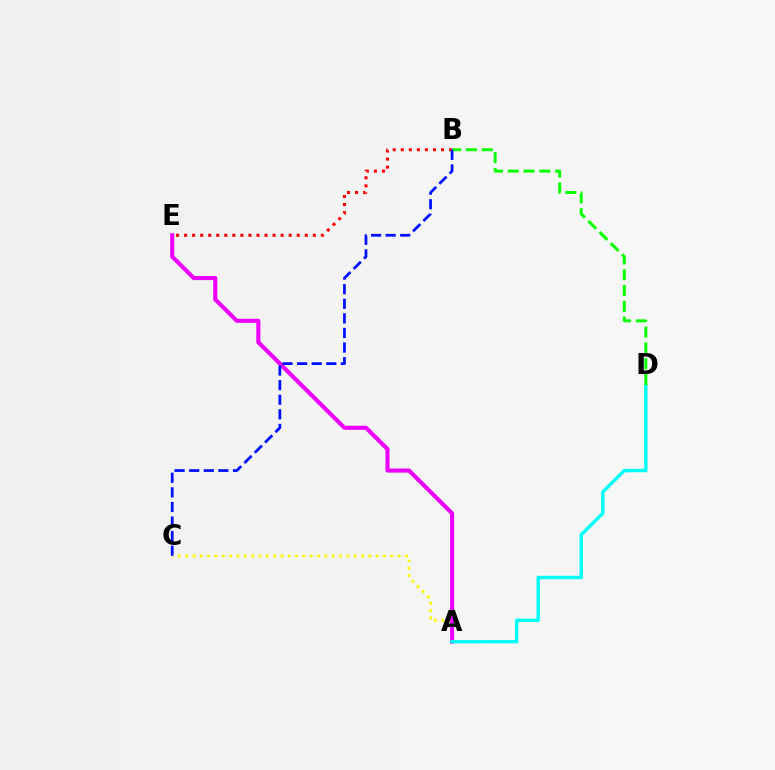{('A', 'C'): [{'color': '#fcf500', 'line_style': 'dotted', 'thickness': 1.99}], ('A', 'E'): [{'color': '#ee00ff', 'line_style': 'solid', 'thickness': 2.95}], ('B', 'E'): [{'color': '#ff0000', 'line_style': 'dotted', 'thickness': 2.19}], ('A', 'D'): [{'color': '#00fff6', 'line_style': 'solid', 'thickness': 2.46}], ('B', 'D'): [{'color': '#08ff00', 'line_style': 'dashed', 'thickness': 2.15}], ('B', 'C'): [{'color': '#0010ff', 'line_style': 'dashed', 'thickness': 1.98}]}